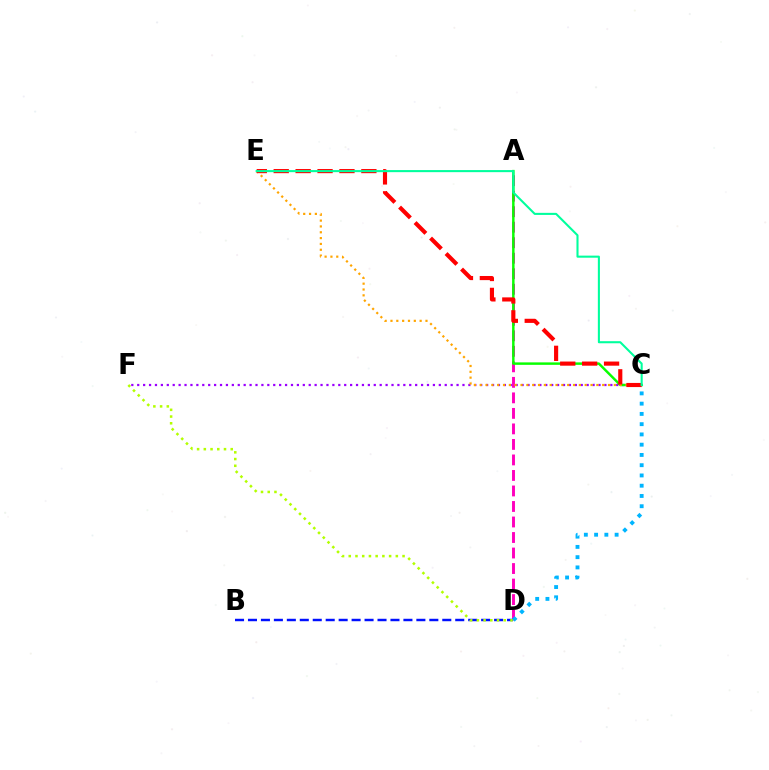{('A', 'D'): [{'color': '#ff00bd', 'line_style': 'dashed', 'thickness': 2.11}], ('C', 'F'): [{'color': '#9b00ff', 'line_style': 'dotted', 'thickness': 1.61}], ('A', 'C'): [{'color': '#08ff00', 'line_style': 'solid', 'thickness': 1.77}], ('B', 'D'): [{'color': '#0010ff', 'line_style': 'dashed', 'thickness': 1.76}], ('C', 'E'): [{'color': '#ffa500', 'line_style': 'dotted', 'thickness': 1.58}, {'color': '#ff0000', 'line_style': 'dashed', 'thickness': 2.98}, {'color': '#00ff9d', 'line_style': 'solid', 'thickness': 1.5}], ('C', 'D'): [{'color': '#00b5ff', 'line_style': 'dotted', 'thickness': 2.79}], ('D', 'F'): [{'color': '#b3ff00', 'line_style': 'dotted', 'thickness': 1.83}]}